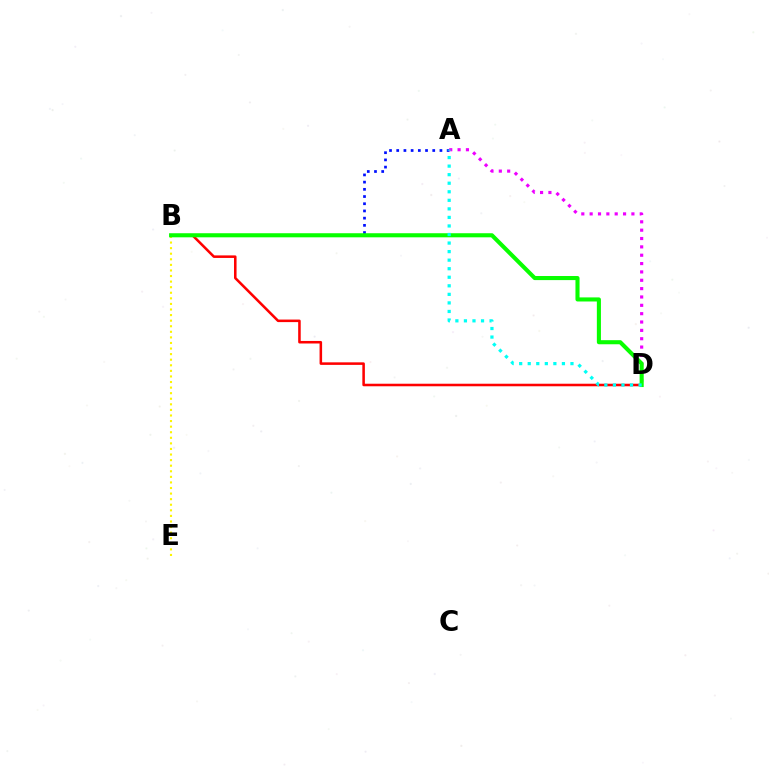{('B', 'D'): [{'color': '#ff0000', 'line_style': 'solid', 'thickness': 1.83}, {'color': '#08ff00', 'line_style': 'solid', 'thickness': 2.94}], ('A', 'B'): [{'color': '#0010ff', 'line_style': 'dotted', 'thickness': 1.96}], ('B', 'E'): [{'color': '#fcf500', 'line_style': 'dotted', 'thickness': 1.52}], ('A', 'D'): [{'color': '#ee00ff', 'line_style': 'dotted', 'thickness': 2.27}, {'color': '#00fff6', 'line_style': 'dotted', 'thickness': 2.32}]}